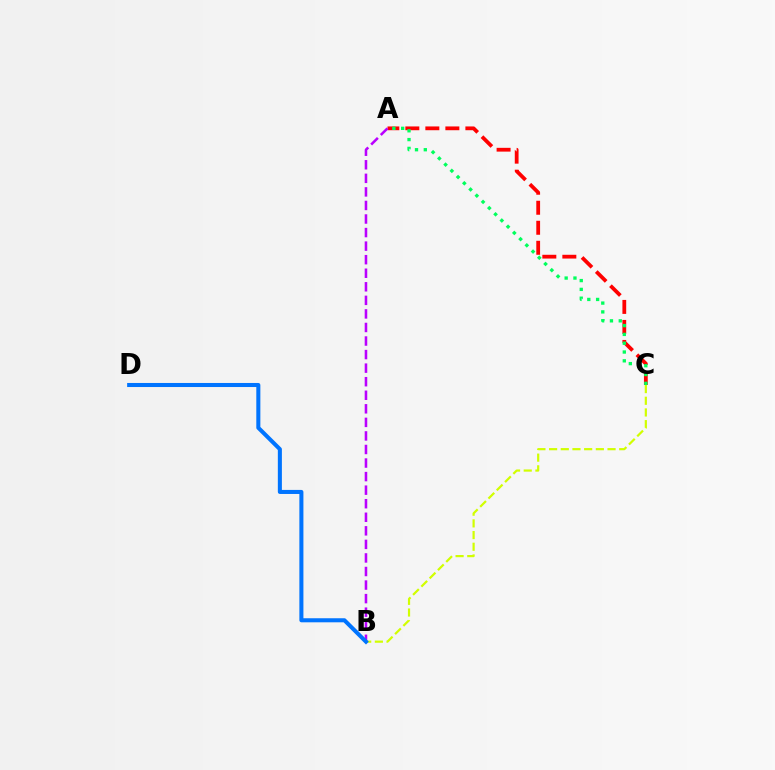{('A', 'C'): [{'color': '#ff0000', 'line_style': 'dashed', 'thickness': 2.72}, {'color': '#00ff5c', 'line_style': 'dotted', 'thickness': 2.39}], ('B', 'C'): [{'color': '#d1ff00', 'line_style': 'dashed', 'thickness': 1.59}], ('A', 'B'): [{'color': '#b900ff', 'line_style': 'dashed', 'thickness': 1.84}], ('B', 'D'): [{'color': '#0074ff', 'line_style': 'solid', 'thickness': 2.92}]}